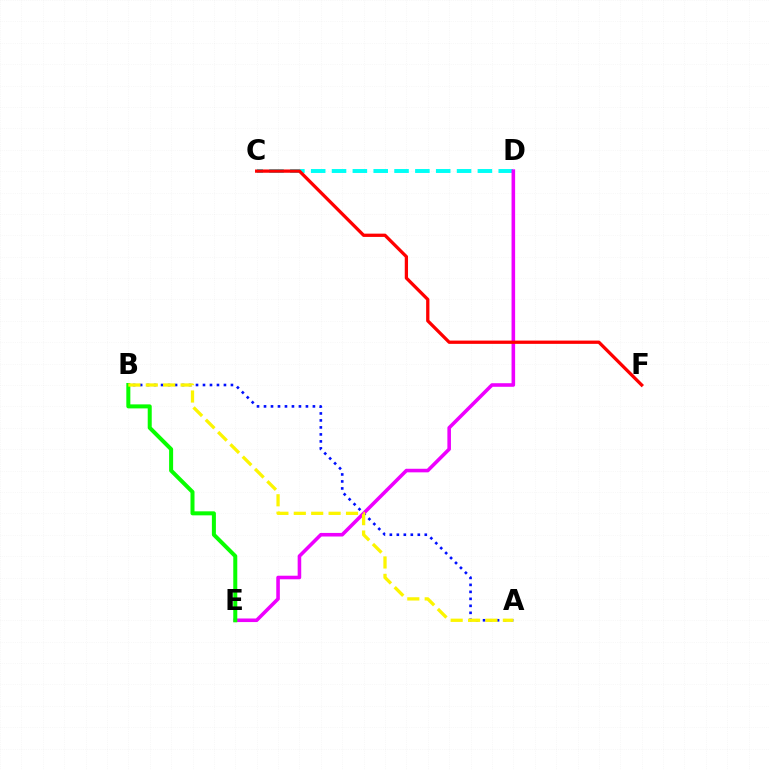{('A', 'B'): [{'color': '#0010ff', 'line_style': 'dotted', 'thickness': 1.9}, {'color': '#fcf500', 'line_style': 'dashed', 'thickness': 2.36}], ('C', 'D'): [{'color': '#00fff6', 'line_style': 'dashed', 'thickness': 2.83}], ('D', 'E'): [{'color': '#ee00ff', 'line_style': 'solid', 'thickness': 2.57}], ('B', 'E'): [{'color': '#08ff00', 'line_style': 'solid', 'thickness': 2.89}], ('C', 'F'): [{'color': '#ff0000', 'line_style': 'solid', 'thickness': 2.36}]}